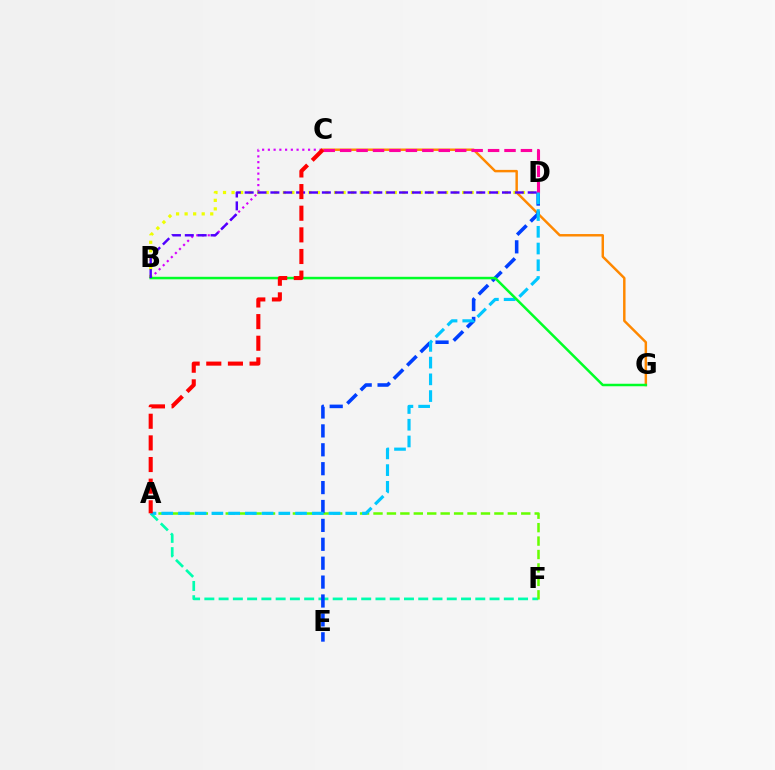{('A', 'F'): [{'color': '#00ffaf', 'line_style': 'dashed', 'thickness': 1.94}, {'color': '#66ff00', 'line_style': 'dashed', 'thickness': 1.82}], ('C', 'G'): [{'color': '#ff8800', 'line_style': 'solid', 'thickness': 1.77}], ('D', 'E'): [{'color': '#003fff', 'line_style': 'dashed', 'thickness': 2.57}], ('B', 'C'): [{'color': '#d600ff', 'line_style': 'dotted', 'thickness': 1.56}], ('C', 'D'): [{'color': '#ff00a0', 'line_style': 'dashed', 'thickness': 2.23}], ('B', 'D'): [{'color': '#eeff00', 'line_style': 'dotted', 'thickness': 2.32}, {'color': '#4f00ff', 'line_style': 'dashed', 'thickness': 1.75}], ('A', 'D'): [{'color': '#00c7ff', 'line_style': 'dashed', 'thickness': 2.27}], ('B', 'G'): [{'color': '#00ff27', 'line_style': 'solid', 'thickness': 1.8}], ('A', 'C'): [{'color': '#ff0000', 'line_style': 'dashed', 'thickness': 2.94}]}